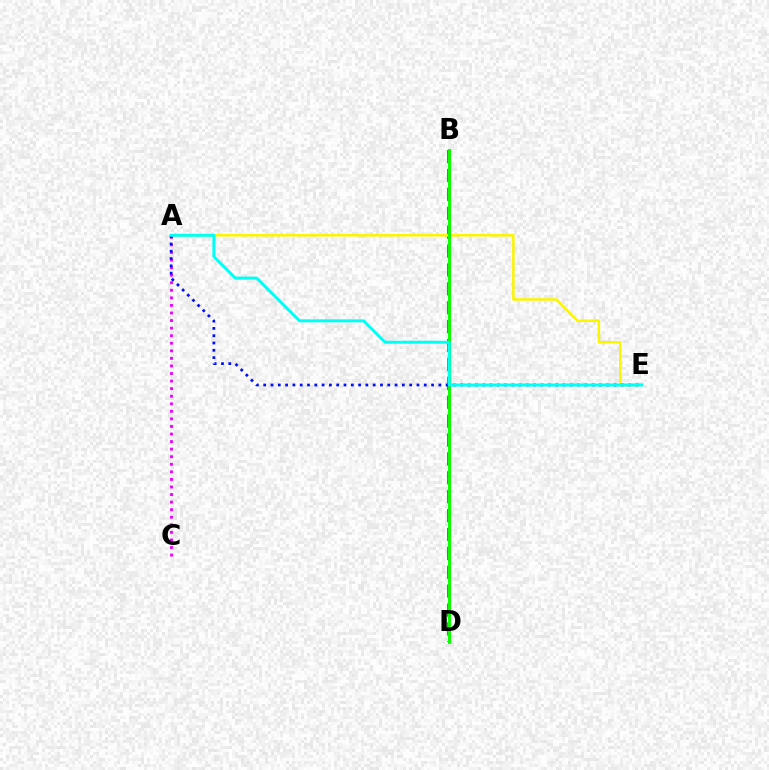{('B', 'D'): [{'color': '#ff0000', 'line_style': 'dashed', 'thickness': 2.57}, {'color': '#08ff00', 'line_style': 'solid', 'thickness': 2.12}], ('A', 'E'): [{'color': '#fcf500', 'line_style': 'solid', 'thickness': 1.81}, {'color': '#0010ff', 'line_style': 'dotted', 'thickness': 1.98}, {'color': '#00fff6', 'line_style': 'solid', 'thickness': 2.14}], ('A', 'C'): [{'color': '#ee00ff', 'line_style': 'dotted', 'thickness': 2.06}]}